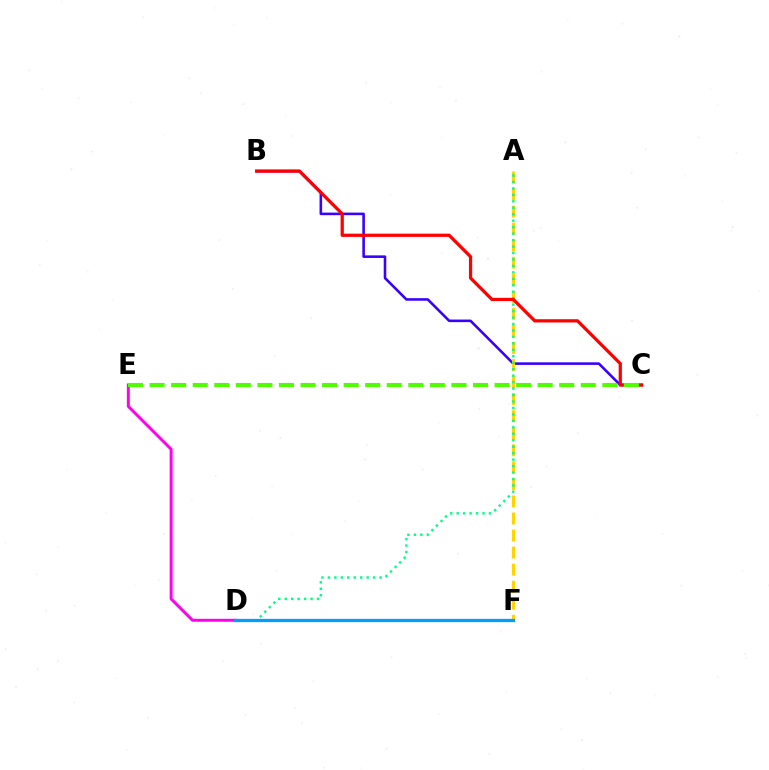{('B', 'C'): [{'color': '#3700ff', 'line_style': 'solid', 'thickness': 1.86}, {'color': '#ff0000', 'line_style': 'solid', 'thickness': 2.33}], ('D', 'E'): [{'color': '#ff00ed', 'line_style': 'solid', 'thickness': 2.12}], ('A', 'F'): [{'color': '#ffd500', 'line_style': 'dashed', 'thickness': 2.32}], ('A', 'D'): [{'color': '#00ff86', 'line_style': 'dotted', 'thickness': 1.75}], ('C', 'E'): [{'color': '#4fff00', 'line_style': 'dashed', 'thickness': 2.93}], ('D', 'F'): [{'color': '#009eff', 'line_style': 'solid', 'thickness': 2.36}]}